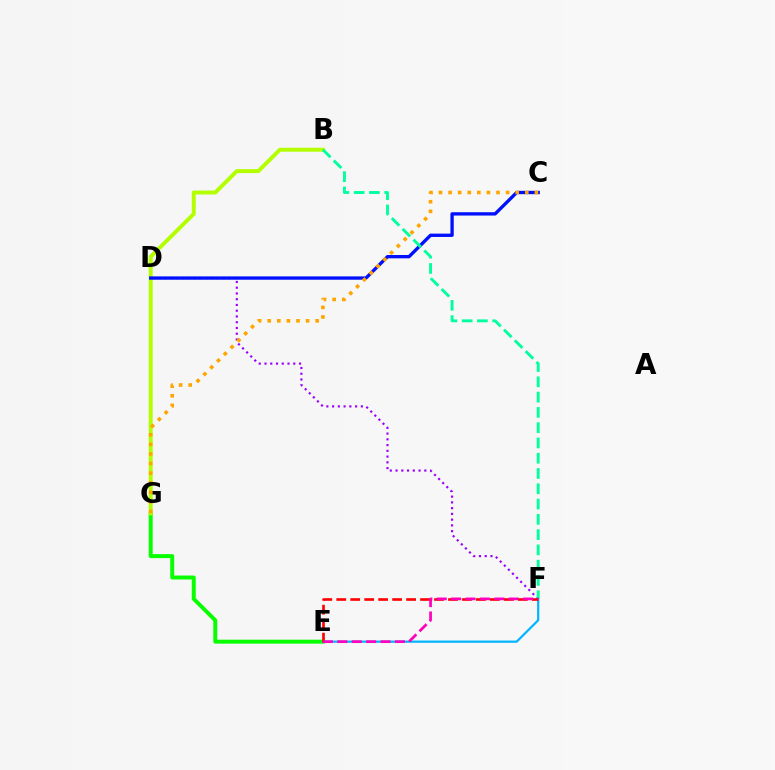{('E', 'G'): [{'color': '#08ff00', 'line_style': 'solid', 'thickness': 2.84}], ('B', 'G'): [{'color': '#b3ff00', 'line_style': 'solid', 'thickness': 2.83}], ('D', 'F'): [{'color': '#9b00ff', 'line_style': 'dotted', 'thickness': 1.56}], ('C', 'D'): [{'color': '#0010ff', 'line_style': 'solid', 'thickness': 2.4}], ('B', 'F'): [{'color': '#00ff9d', 'line_style': 'dashed', 'thickness': 2.08}], ('E', 'F'): [{'color': '#00b5ff', 'line_style': 'solid', 'thickness': 1.59}, {'color': '#ff0000', 'line_style': 'dashed', 'thickness': 1.9}, {'color': '#ff00bd', 'line_style': 'dashed', 'thickness': 1.96}], ('C', 'G'): [{'color': '#ffa500', 'line_style': 'dotted', 'thickness': 2.61}]}